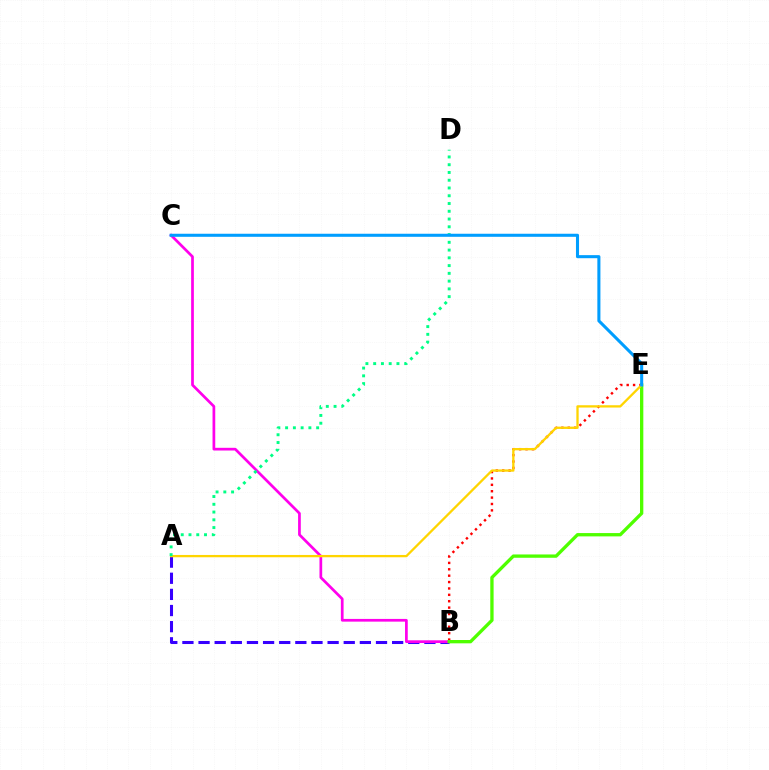{('A', 'B'): [{'color': '#3700ff', 'line_style': 'dashed', 'thickness': 2.19}], ('B', 'C'): [{'color': '#ff00ed', 'line_style': 'solid', 'thickness': 1.96}], ('B', 'E'): [{'color': '#ff0000', 'line_style': 'dotted', 'thickness': 1.74}, {'color': '#4fff00', 'line_style': 'solid', 'thickness': 2.39}], ('A', 'E'): [{'color': '#ffd500', 'line_style': 'solid', 'thickness': 1.66}], ('A', 'D'): [{'color': '#00ff86', 'line_style': 'dotted', 'thickness': 2.11}], ('C', 'E'): [{'color': '#009eff', 'line_style': 'solid', 'thickness': 2.21}]}